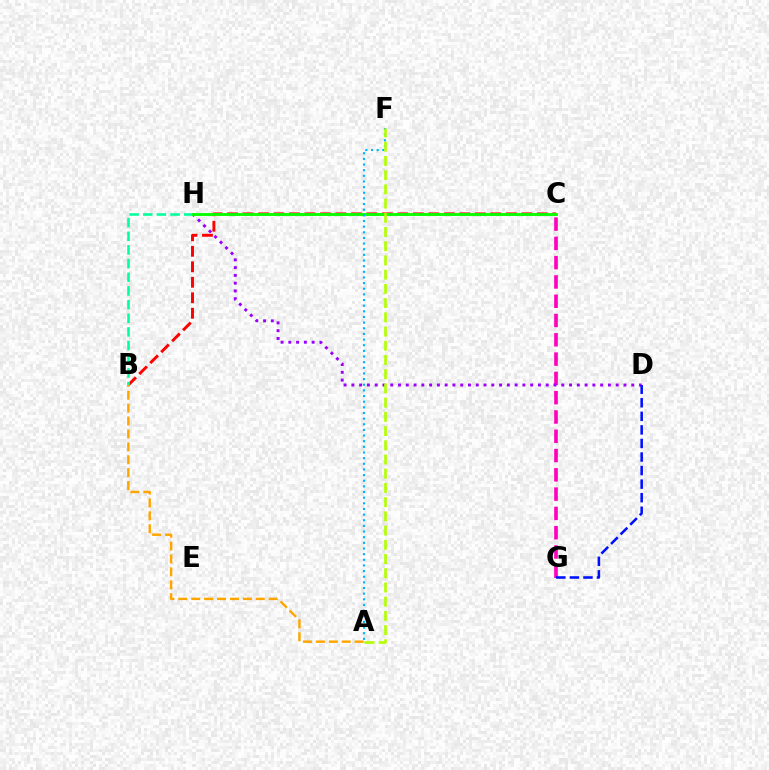{('C', 'G'): [{'color': '#ff00bd', 'line_style': 'dashed', 'thickness': 2.62}], ('D', 'H'): [{'color': '#9b00ff', 'line_style': 'dotted', 'thickness': 2.11}], ('B', 'C'): [{'color': '#ff0000', 'line_style': 'dashed', 'thickness': 2.1}], ('B', 'H'): [{'color': '#00ff9d', 'line_style': 'dashed', 'thickness': 1.86}], ('C', 'H'): [{'color': '#08ff00', 'line_style': 'solid', 'thickness': 2.07}], ('A', 'B'): [{'color': '#ffa500', 'line_style': 'dashed', 'thickness': 1.75}], ('A', 'F'): [{'color': '#00b5ff', 'line_style': 'dotted', 'thickness': 1.53}, {'color': '#b3ff00', 'line_style': 'dashed', 'thickness': 1.93}], ('D', 'G'): [{'color': '#0010ff', 'line_style': 'dashed', 'thickness': 1.84}]}